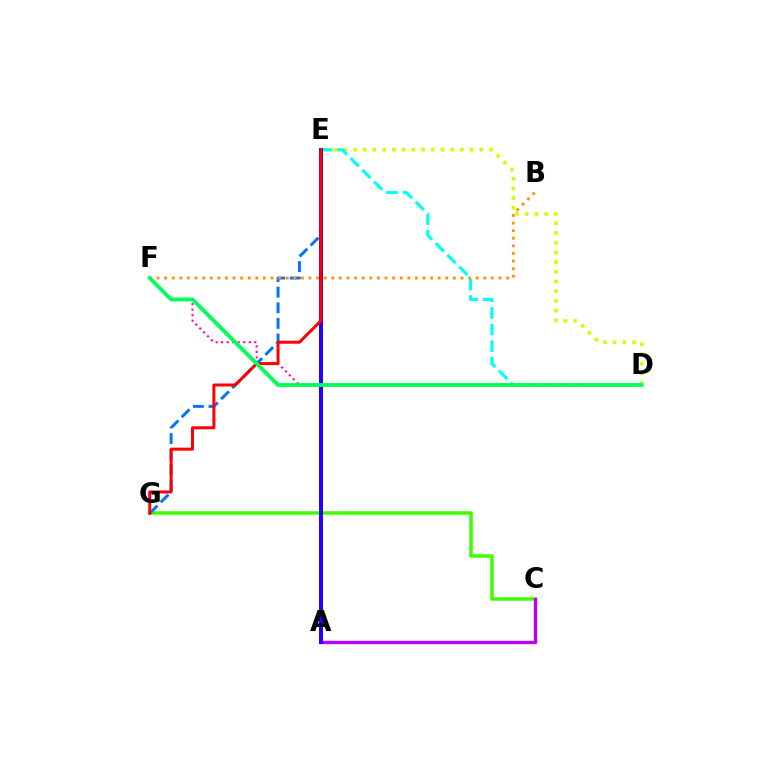{('D', 'E'): [{'color': '#d1ff00', 'line_style': 'dotted', 'thickness': 2.64}, {'color': '#00fff6', 'line_style': 'dashed', 'thickness': 2.26}], ('C', 'G'): [{'color': '#3dff00', 'line_style': 'solid', 'thickness': 2.52}], ('D', 'F'): [{'color': '#ff00ac', 'line_style': 'dotted', 'thickness': 1.5}, {'color': '#00ff5c', 'line_style': 'solid', 'thickness': 2.76}], ('E', 'G'): [{'color': '#0074ff', 'line_style': 'dashed', 'thickness': 2.12}, {'color': '#ff0000', 'line_style': 'solid', 'thickness': 2.16}], ('A', 'C'): [{'color': '#b900ff', 'line_style': 'solid', 'thickness': 2.42}], ('B', 'F'): [{'color': '#ff9400', 'line_style': 'dotted', 'thickness': 2.06}], ('A', 'E'): [{'color': '#2500ff', 'line_style': 'solid', 'thickness': 2.89}]}